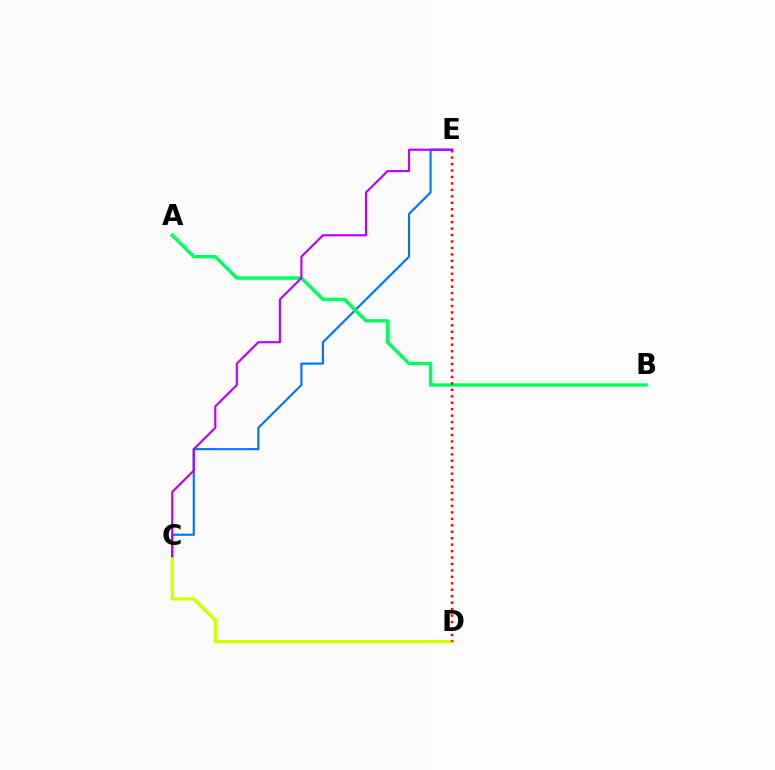{('C', 'D'): [{'color': '#d1ff00', 'line_style': 'solid', 'thickness': 2.44}], ('C', 'E'): [{'color': '#0074ff', 'line_style': 'solid', 'thickness': 1.53}, {'color': '#b900ff', 'line_style': 'solid', 'thickness': 1.53}], ('A', 'B'): [{'color': '#00ff5c', 'line_style': 'solid', 'thickness': 2.45}], ('D', 'E'): [{'color': '#ff0000', 'line_style': 'dotted', 'thickness': 1.75}]}